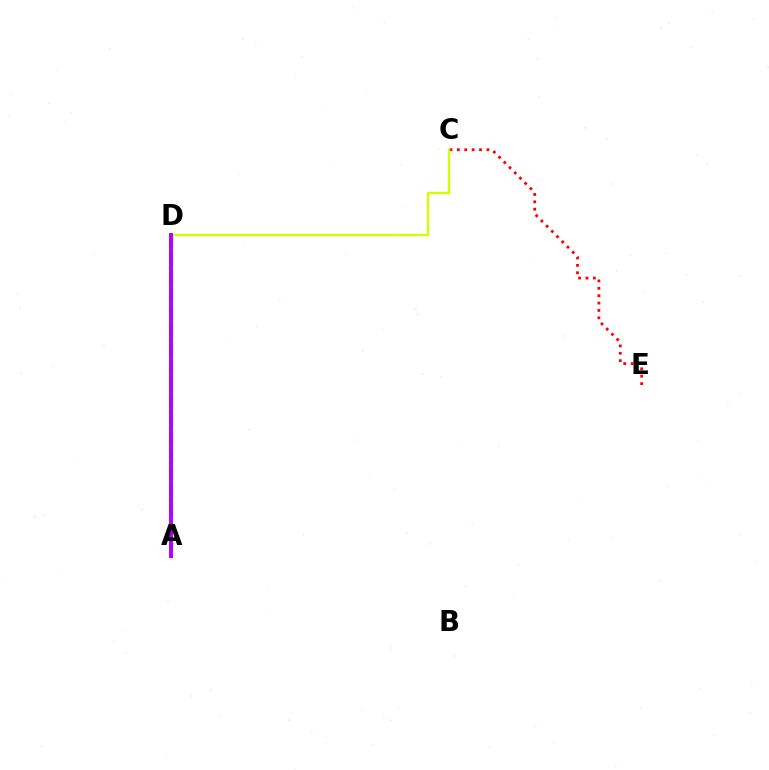{('C', 'E'): [{'color': '#ff0000', 'line_style': 'dotted', 'thickness': 2.01}], ('A', 'D'): [{'color': '#0074ff', 'line_style': 'dotted', 'thickness': 1.52}, {'color': '#00ff5c', 'line_style': 'dashed', 'thickness': 2.42}, {'color': '#b900ff', 'line_style': 'solid', 'thickness': 2.87}], ('C', 'D'): [{'color': '#d1ff00', 'line_style': 'solid', 'thickness': 1.68}]}